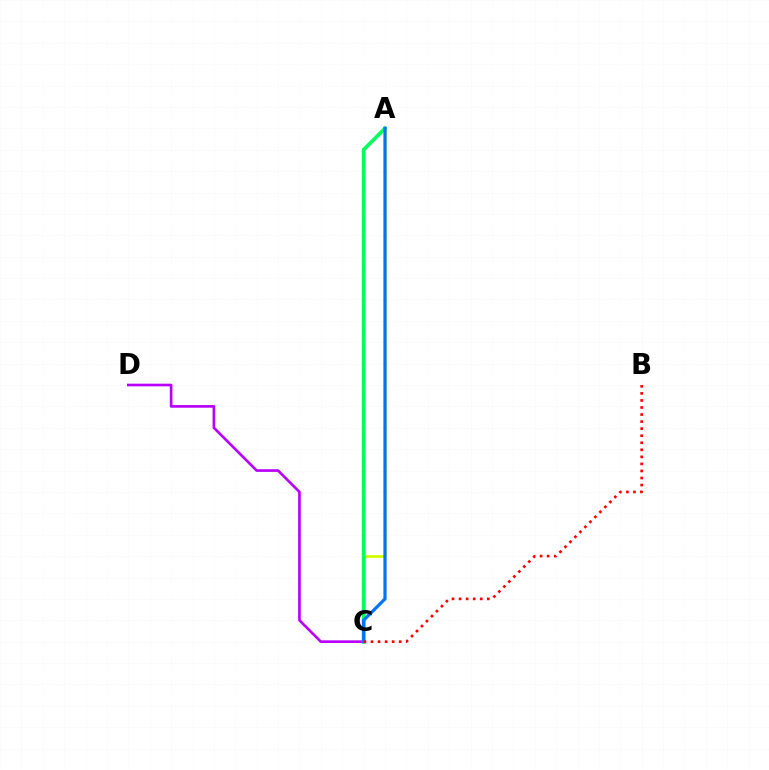{('C', 'D'): [{'color': '#b900ff', 'line_style': 'solid', 'thickness': 1.91}], ('A', 'C'): [{'color': '#d1ff00', 'line_style': 'solid', 'thickness': 2.0}, {'color': '#00ff5c', 'line_style': 'solid', 'thickness': 2.63}, {'color': '#0074ff', 'line_style': 'solid', 'thickness': 2.3}], ('B', 'C'): [{'color': '#ff0000', 'line_style': 'dotted', 'thickness': 1.92}]}